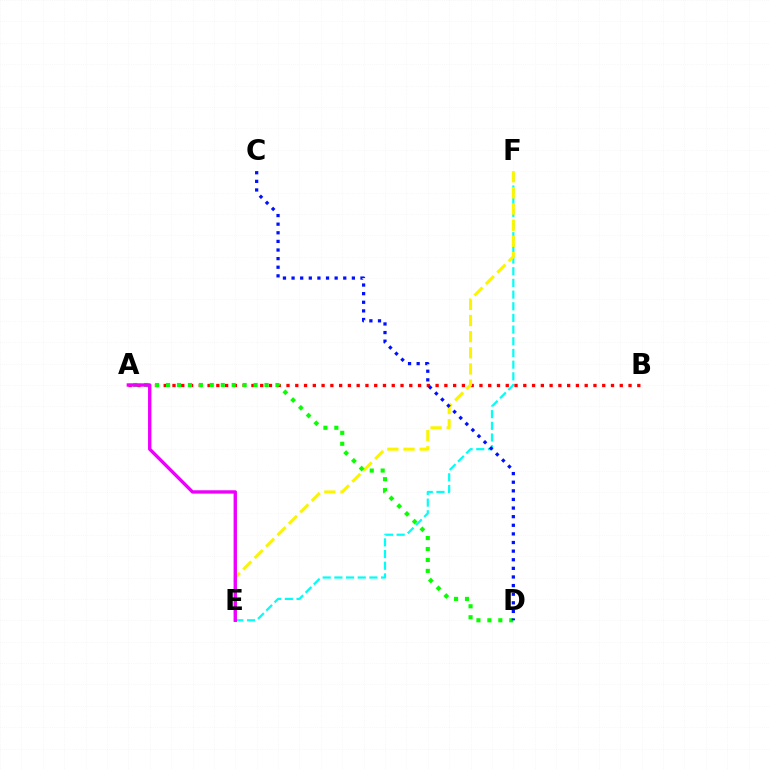{('E', 'F'): [{'color': '#00fff6', 'line_style': 'dashed', 'thickness': 1.59}, {'color': '#fcf500', 'line_style': 'dashed', 'thickness': 2.19}], ('A', 'B'): [{'color': '#ff0000', 'line_style': 'dotted', 'thickness': 2.38}], ('A', 'D'): [{'color': '#08ff00', 'line_style': 'dotted', 'thickness': 2.97}], ('A', 'E'): [{'color': '#ee00ff', 'line_style': 'solid', 'thickness': 2.43}], ('C', 'D'): [{'color': '#0010ff', 'line_style': 'dotted', 'thickness': 2.34}]}